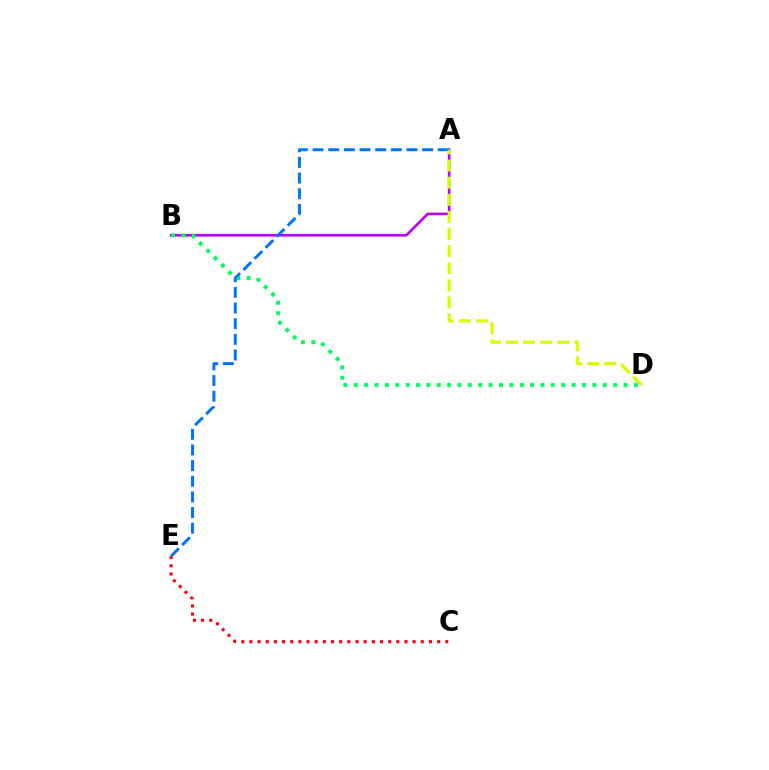{('A', 'B'): [{'color': '#b900ff', 'line_style': 'solid', 'thickness': 1.89}], ('C', 'E'): [{'color': '#ff0000', 'line_style': 'dotted', 'thickness': 2.22}], ('B', 'D'): [{'color': '#00ff5c', 'line_style': 'dotted', 'thickness': 2.82}], ('A', 'E'): [{'color': '#0074ff', 'line_style': 'dashed', 'thickness': 2.13}], ('A', 'D'): [{'color': '#d1ff00', 'line_style': 'dashed', 'thickness': 2.32}]}